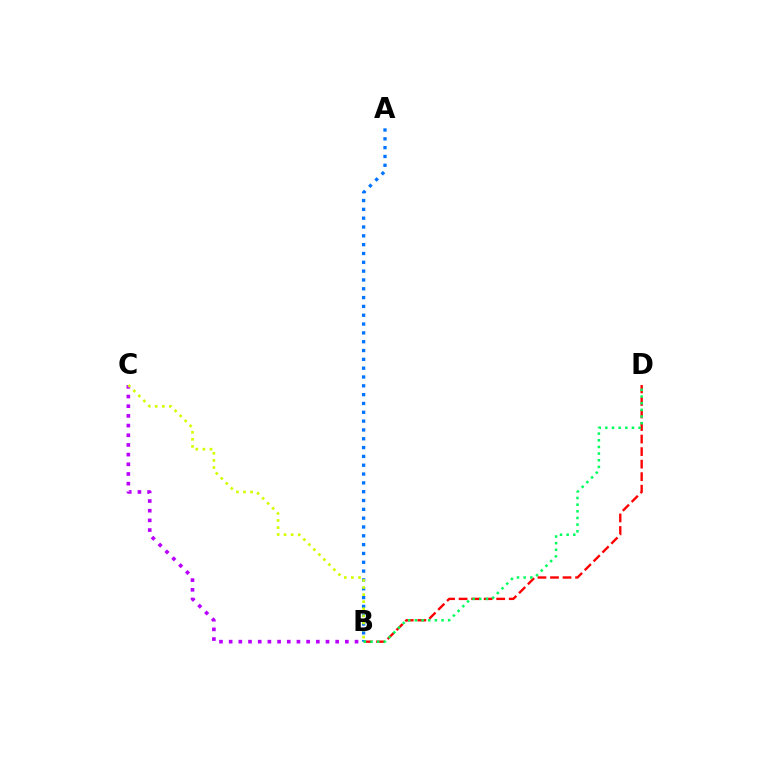{('B', 'D'): [{'color': '#ff0000', 'line_style': 'dashed', 'thickness': 1.7}, {'color': '#00ff5c', 'line_style': 'dotted', 'thickness': 1.81}], ('A', 'B'): [{'color': '#0074ff', 'line_style': 'dotted', 'thickness': 2.4}], ('B', 'C'): [{'color': '#b900ff', 'line_style': 'dotted', 'thickness': 2.63}, {'color': '#d1ff00', 'line_style': 'dotted', 'thickness': 1.92}]}